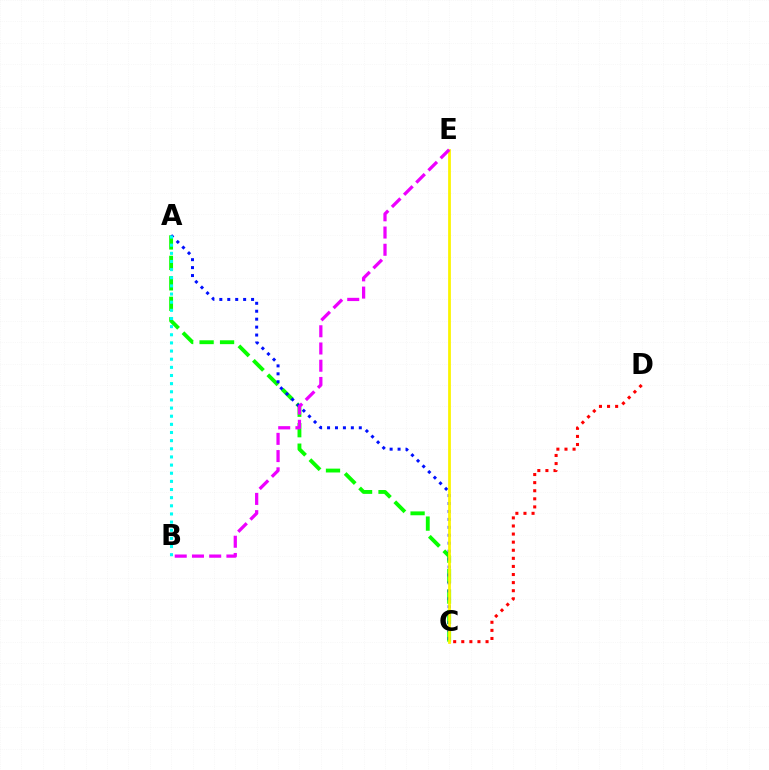{('A', 'C'): [{'color': '#08ff00', 'line_style': 'dashed', 'thickness': 2.78}, {'color': '#0010ff', 'line_style': 'dotted', 'thickness': 2.16}], ('C', 'D'): [{'color': '#ff0000', 'line_style': 'dotted', 'thickness': 2.2}], ('C', 'E'): [{'color': '#fcf500', 'line_style': 'solid', 'thickness': 1.99}], ('A', 'B'): [{'color': '#00fff6', 'line_style': 'dotted', 'thickness': 2.21}], ('B', 'E'): [{'color': '#ee00ff', 'line_style': 'dashed', 'thickness': 2.34}]}